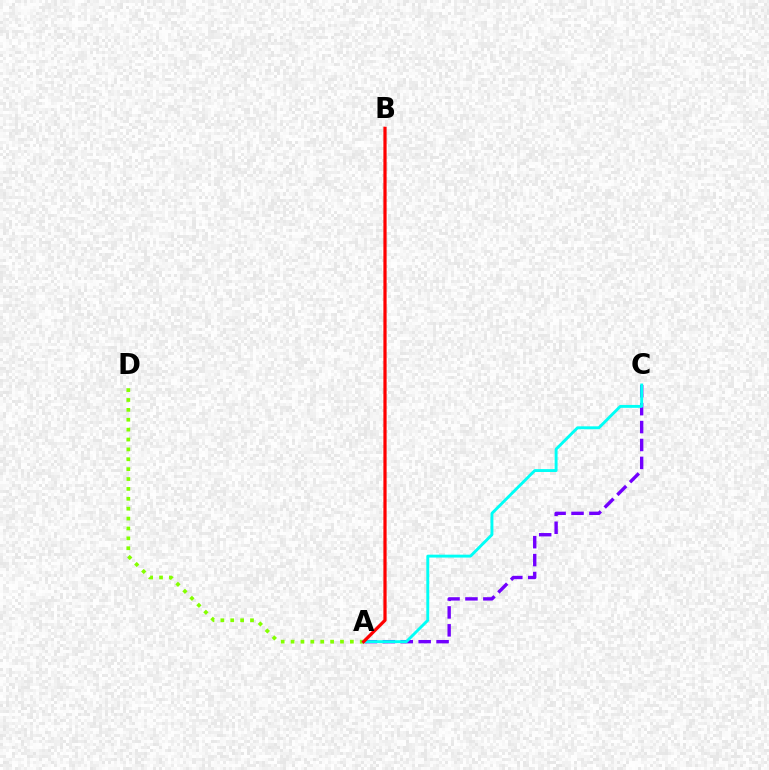{('A', 'C'): [{'color': '#7200ff', 'line_style': 'dashed', 'thickness': 2.43}, {'color': '#00fff6', 'line_style': 'solid', 'thickness': 2.08}], ('A', 'D'): [{'color': '#84ff00', 'line_style': 'dotted', 'thickness': 2.69}], ('A', 'B'): [{'color': '#ff0000', 'line_style': 'solid', 'thickness': 2.32}]}